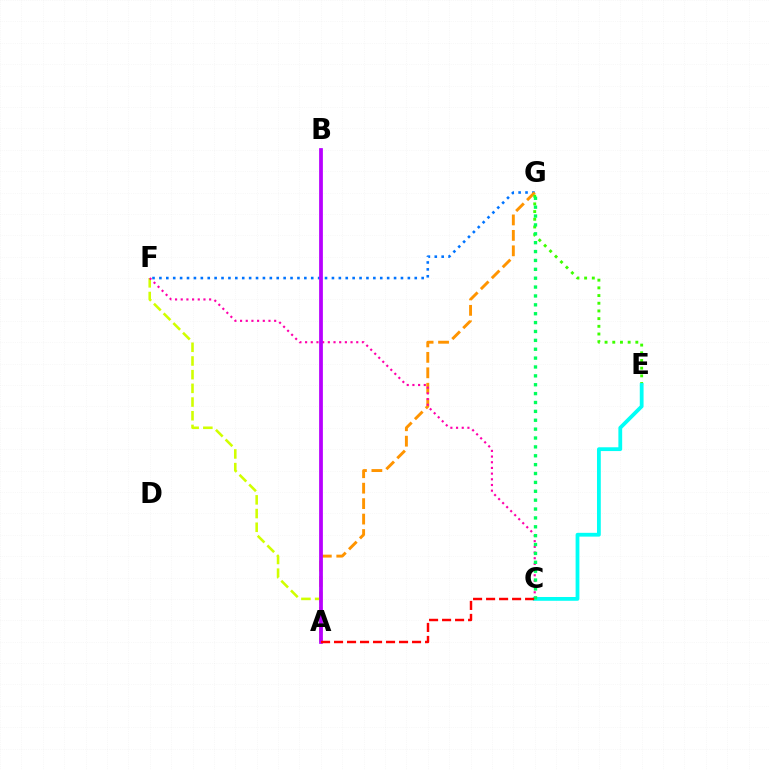{('F', 'G'): [{'color': '#0074ff', 'line_style': 'dotted', 'thickness': 1.88}], ('A', 'G'): [{'color': '#ff9400', 'line_style': 'dashed', 'thickness': 2.1}], ('A', 'B'): [{'color': '#2500ff', 'line_style': 'solid', 'thickness': 1.57}, {'color': '#b900ff', 'line_style': 'solid', 'thickness': 2.69}], ('A', 'F'): [{'color': '#d1ff00', 'line_style': 'dashed', 'thickness': 1.86}], ('E', 'G'): [{'color': '#3dff00', 'line_style': 'dotted', 'thickness': 2.09}], ('C', 'F'): [{'color': '#ff00ac', 'line_style': 'dotted', 'thickness': 1.54}], ('C', 'E'): [{'color': '#00fff6', 'line_style': 'solid', 'thickness': 2.73}], ('C', 'G'): [{'color': '#00ff5c', 'line_style': 'dotted', 'thickness': 2.41}], ('A', 'C'): [{'color': '#ff0000', 'line_style': 'dashed', 'thickness': 1.77}]}